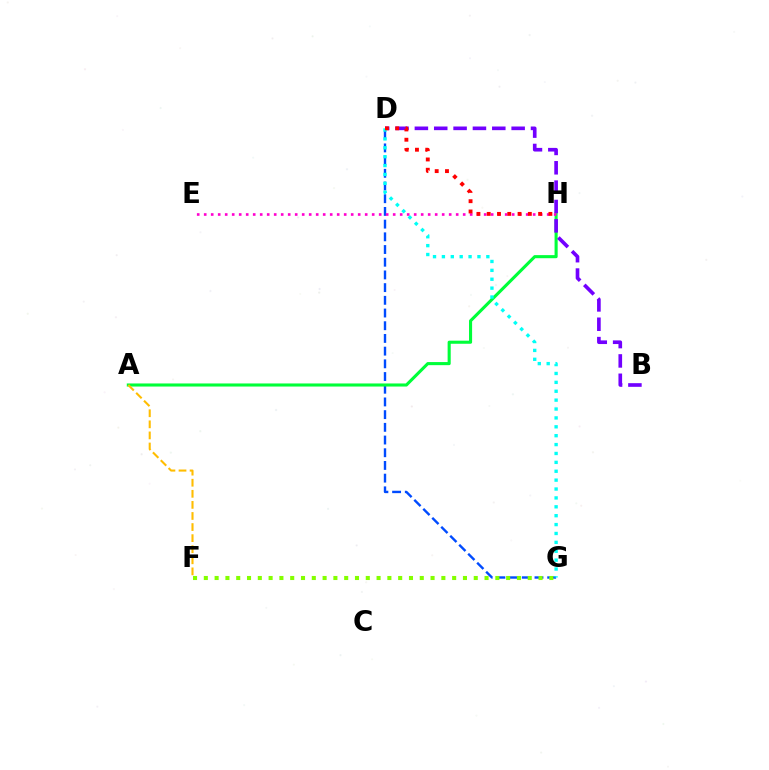{('D', 'G'): [{'color': '#004bff', 'line_style': 'dashed', 'thickness': 1.73}, {'color': '#00fff6', 'line_style': 'dotted', 'thickness': 2.42}], ('A', 'H'): [{'color': '#00ff39', 'line_style': 'solid', 'thickness': 2.22}], ('F', 'G'): [{'color': '#84ff00', 'line_style': 'dotted', 'thickness': 2.93}], ('B', 'D'): [{'color': '#7200ff', 'line_style': 'dashed', 'thickness': 2.63}], ('A', 'F'): [{'color': '#ffbd00', 'line_style': 'dashed', 'thickness': 1.51}], ('E', 'H'): [{'color': '#ff00cf', 'line_style': 'dotted', 'thickness': 1.9}], ('D', 'H'): [{'color': '#ff0000', 'line_style': 'dotted', 'thickness': 2.79}]}